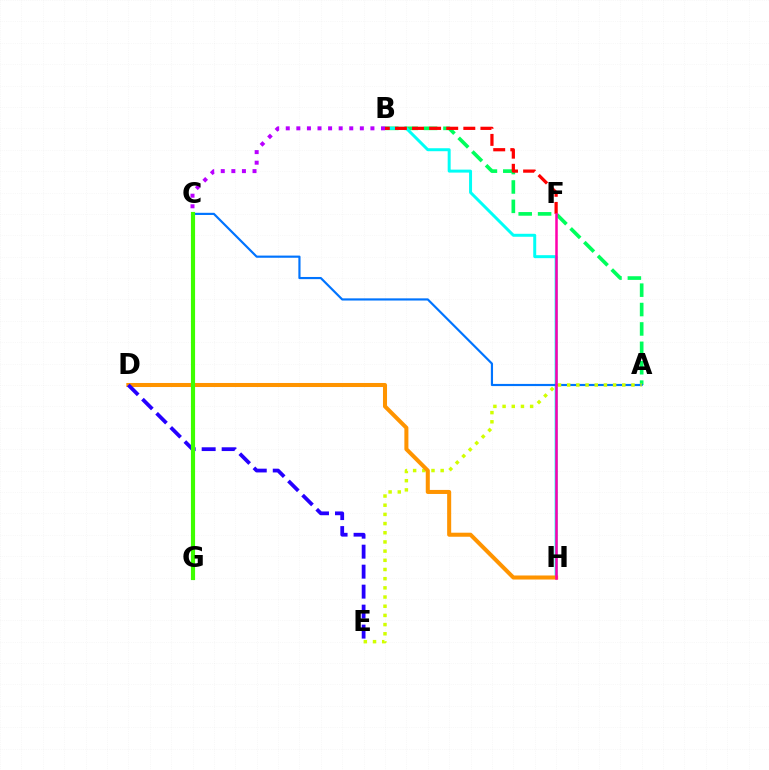{('A', 'B'): [{'color': '#00ff5c', 'line_style': 'dashed', 'thickness': 2.63}], ('B', 'H'): [{'color': '#00fff6', 'line_style': 'solid', 'thickness': 2.15}], ('A', 'C'): [{'color': '#0074ff', 'line_style': 'solid', 'thickness': 1.56}], ('A', 'E'): [{'color': '#d1ff00', 'line_style': 'dotted', 'thickness': 2.5}], ('D', 'H'): [{'color': '#ff9400', 'line_style': 'solid', 'thickness': 2.91}], ('D', 'E'): [{'color': '#2500ff', 'line_style': 'dashed', 'thickness': 2.72}], ('C', 'G'): [{'color': '#3dff00', 'line_style': 'solid', 'thickness': 2.99}], ('B', 'C'): [{'color': '#b900ff', 'line_style': 'dotted', 'thickness': 2.88}], ('B', 'F'): [{'color': '#ff0000', 'line_style': 'dashed', 'thickness': 2.32}], ('F', 'H'): [{'color': '#ff00ac', 'line_style': 'solid', 'thickness': 1.81}]}